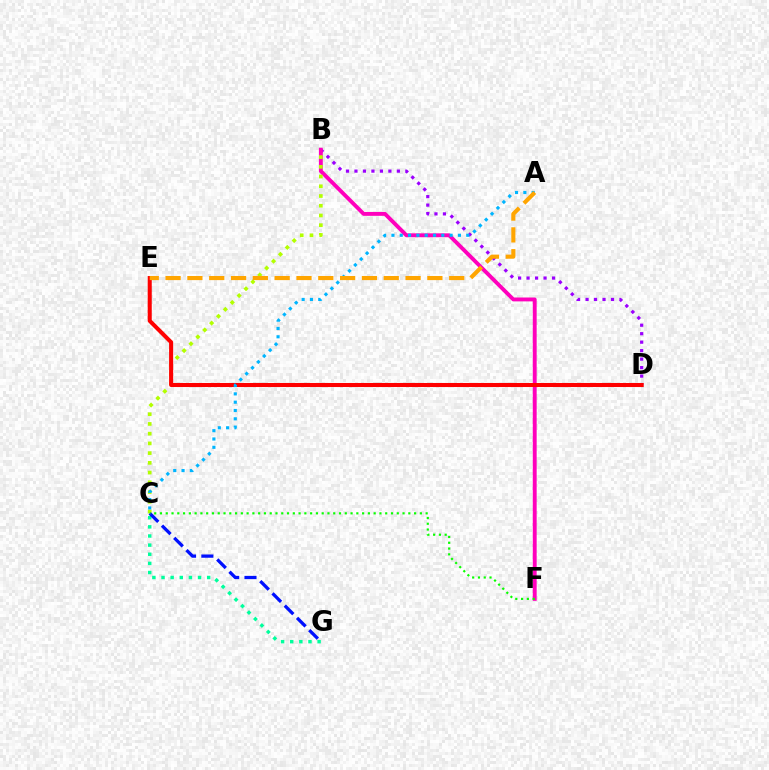{('B', 'D'): [{'color': '#9b00ff', 'line_style': 'dotted', 'thickness': 2.3}], ('B', 'F'): [{'color': '#ff00bd', 'line_style': 'solid', 'thickness': 2.8}], ('B', 'C'): [{'color': '#b3ff00', 'line_style': 'dotted', 'thickness': 2.64}], ('C', 'G'): [{'color': '#00ff9d', 'line_style': 'dotted', 'thickness': 2.48}, {'color': '#0010ff', 'line_style': 'dashed', 'thickness': 2.35}], ('C', 'F'): [{'color': '#08ff00', 'line_style': 'dotted', 'thickness': 1.57}], ('D', 'E'): [{'color': '#ff0000', 'line_style': 'solid', 'thickness': 2.91}], ('A', 'C'): [{'color': '#00b5ff', 'line_style': 'dotted', 'thickness': 2.26}], ('A', 'E'): [{'color': '#ffa500', 'line_style': 'dashed', 'thickness': 2.96}]}